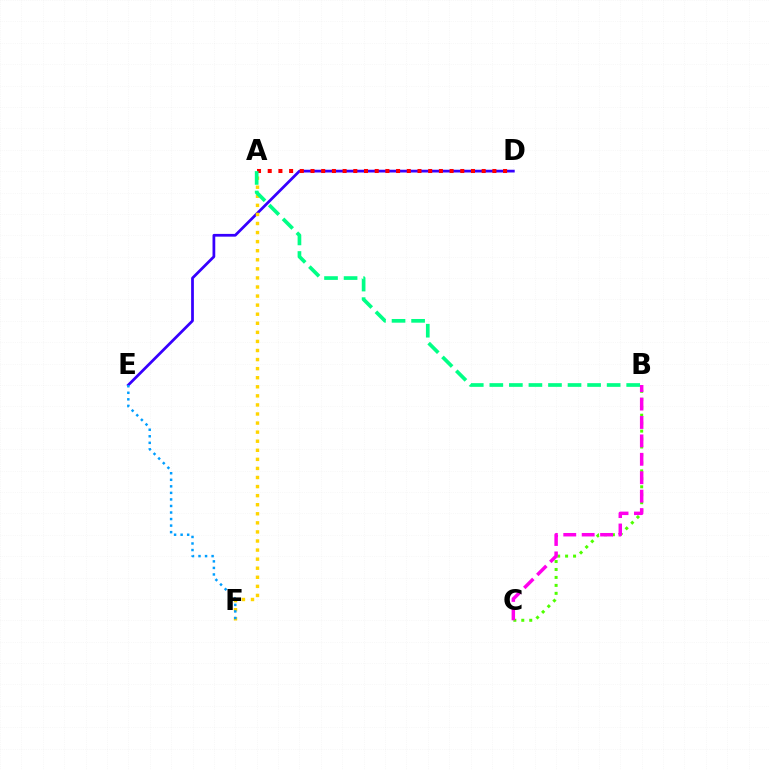{('D', 'E'): [{'color': '#3700ff', 'line_style': 'solid', 'thickness': 1.98}], ('A', 'F'): [{'color': '#ffd500', 'line_style': 'dotted', 'thickness': 2.46}], ('E', 'F'): [{'color': '#009eff', 'line_style': 'dotted', 'thickness': 1.78}], ('B', 'C'): [{'color': '#4fff00', 'line_style': 'dotted', 'thickness': 2.16}, {'color': '#ff00ed', 'line_style': 'dashed', 'thickness': 2.5}], ('A', 'D'): [{'color': '#ff0000', 'line_style': 'dotted', 'thickness': 2.91}], ('A', 'B'): [{'color': '#00ff86', 'line_style': 'dashed', 'thickness': 2.66}]}